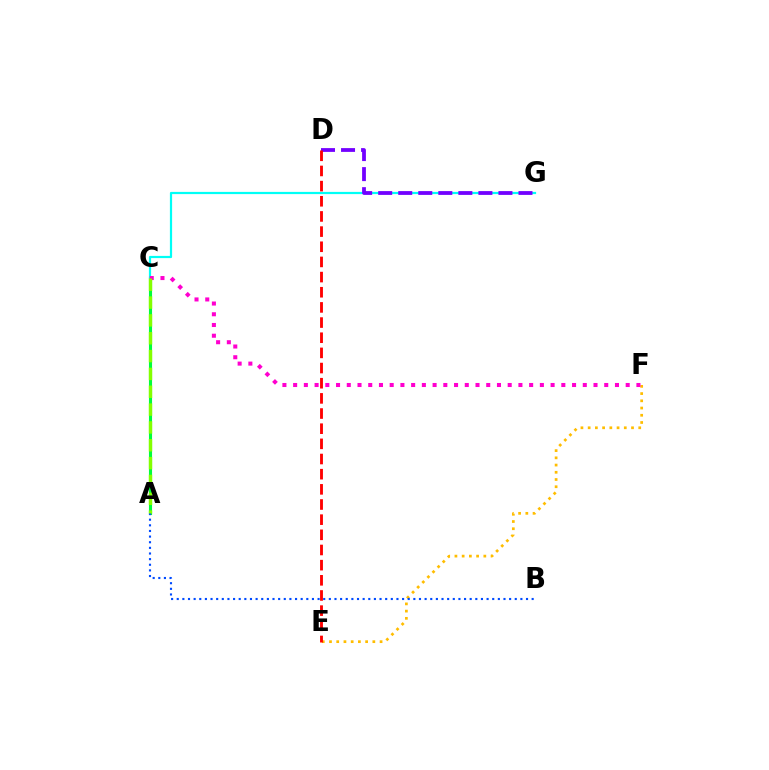{('E', 'F'): [{'color': '#ffbd00', 'line_style': 'dotted', 'thickness': 1.96}], ('A', 'C'): [{'color': '#00ff39', 'line_style': 'solid', 'thickness': 2.24}, {'color': '#84ff00', 'line_style': 'dashed', 'thickness': 2.42}], ('A', 'B'): [{'color': '#004bff', 'line_style': 'dotted', 'thickness': 1.53}], ('C', 'G'): [{'color': '#00fff6', 'line_style': 'solid', 'thickness': 1.59}], ('C', 'F'): [{'color': '#ff00cf', 'line_style': 'dotted', 'thickness': 2.91}], ('D', 'G'): [{'color': '#7200ff', 'line_style': 'dashed', 'thickness': 2.72}], ('D', 'E'): [{'color': '#ff0000', 'line_style': 'dashed', 'thickness': 2.06}]}